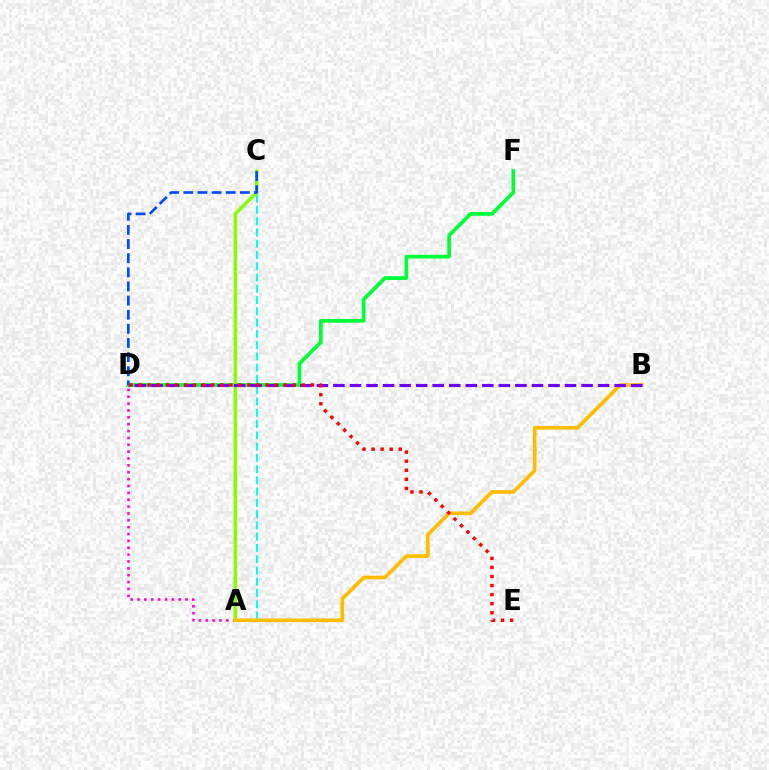{('D', 'F'): [{'color': '#00ff39', 'line_style': 'solid', 'thickness': 2.7}], ('A', 'D'): [{'color': '#ff00cf', 'line_style': 'dotted', 'thickness': 1.86}], ('A', 'C'): [{'color': '#00fff6', 'line_style': 'dashed', 'thickness': 1.53}, {'color': '#84ff00', 'line_style': 'solid', 'thickness': 2.44}], ('A', 'B'): [{'color': '#ffbd00', 'line_style': 'solid', 'thickness': 2.65}], ('B', 'D'): [{'color': '#7200ff', 'line_style': 'dashed', 'thickness': 2.25}], ('C', 'D'): [{'color': '#004bff', 'line_style': 'dashed', 'thickness': 1.92}], ('D', 'E'): [{'color': '#ff0000', 'line_style': 'dotted', 'thickness': 2.46}]}